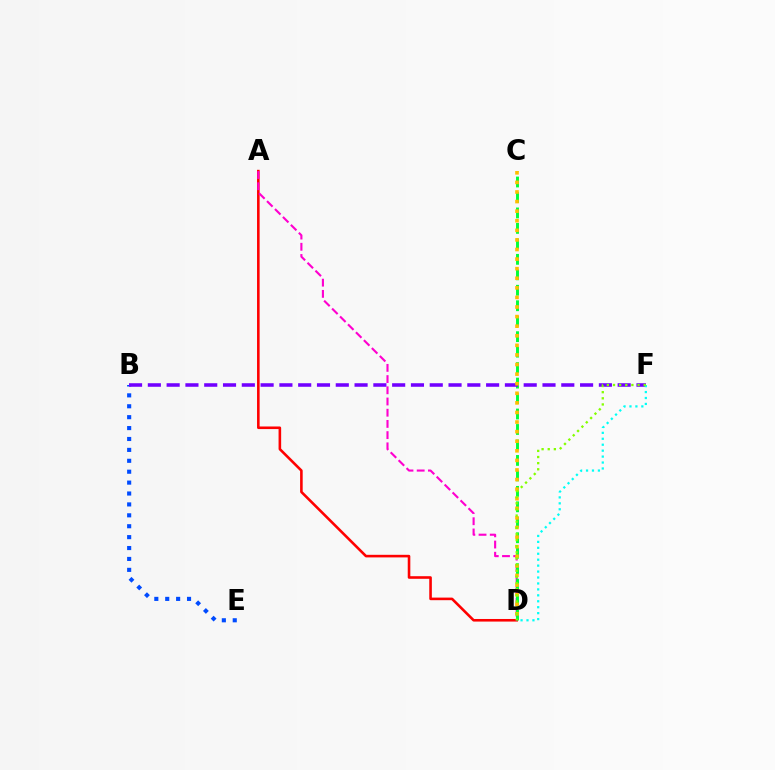{('A', 'D'): [{'color': '#ff0000', 'line_style': 'solid', 'thickness': 1.87}, {'color': '#ff00cf', 'line_style': 'dashed', 'thickness': 1.52}], ('B', 'E'): [{'color': '#004bff', 'line_style': 'dotted', 'thickness': 2.96}], ('C', 'D'): [{'color': '#00ff39', 'line_style': 'dashed', 'thickness': 2.1}, {'color': '#ffbd00', 'line_style': 'dotted', 'thickness': 2.6}], ('B', 'F'): [{'color': '#7200ff', 'line_style': 'dashed', 'thickness': 2.55}], ('D', 'F'): [{'color': '#00fff6', 'line_style': 'dotted', 'thickness': 1.61}, {'color': '#84ff00', 'line_style': 'dotted', 'thickness': 1.67}]}